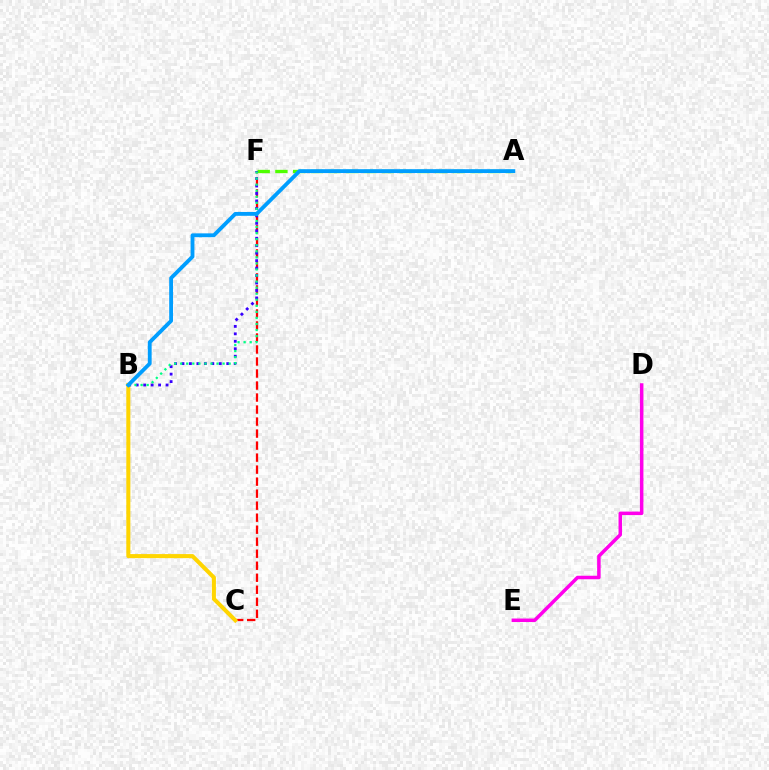{('C', 'F'): [{'color': '#ff0000', 'line_style': 'dashed', 'thickness': 1.63}], ('A', 'F'): [{'color': '#4fff00', 'line_style': 'dashed', 'thickness': 2.41}], ('B', 'C'): [{'color': '#ffd500', 'line_style': 'solid', 'thickness': 2.91}], ('B', 'F'): [{'color': '#3700ff', 'line_style': 'dotted', 'thickness': 2.03}, {'color': '#00ff86', 'line_style': 'dotted', 'thickness': 1.65}], ('A', 'B'): [{'color': '#009eff', 'line_style': 'solid', 'thickness': 2.76}], ('D', 'E'): [{'color': '#ff00ed', 'line_style': 'solid', 'thickness': 2.52}]}